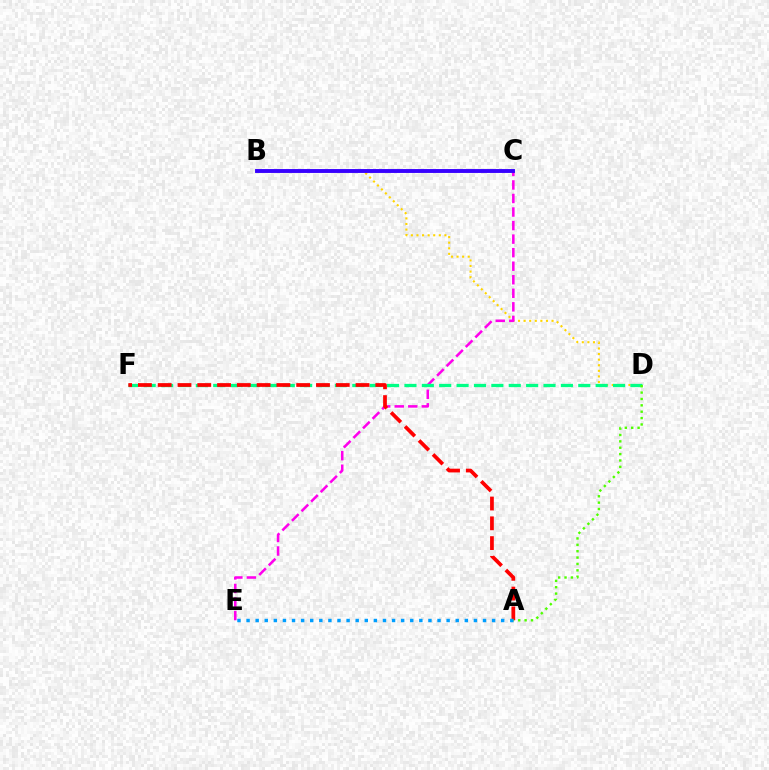{('B', 'D'): [{'color': '#ffd500', 'line_style': 'dotted', 'thickness': 1.52}], ('C', 'E'): [{'color': '#ff00ed', 'line_style': 'dashed', 'thickness': 1.84}], ('D', 'F'): [{'color': '#00ff86', 'line_style': 'dashed', 'thickness': 2.36}], ('A', 'F'): [{'color': '#ff0000', 'line_style': 'dashed', 'thickness': 2.69}], ('A', 'D'): [{'color': '#4fff00', 'line_style': 'dotted', 'thickness': 1.73}], ('B', 'C'): [{'color': '#3700ff', 'line_style': 'solid', 'thickness': 2.8}], ('A', 'E'): [{'color': '#009eff', 'line_style': 'dotted', 'thickness': 2.47}]}